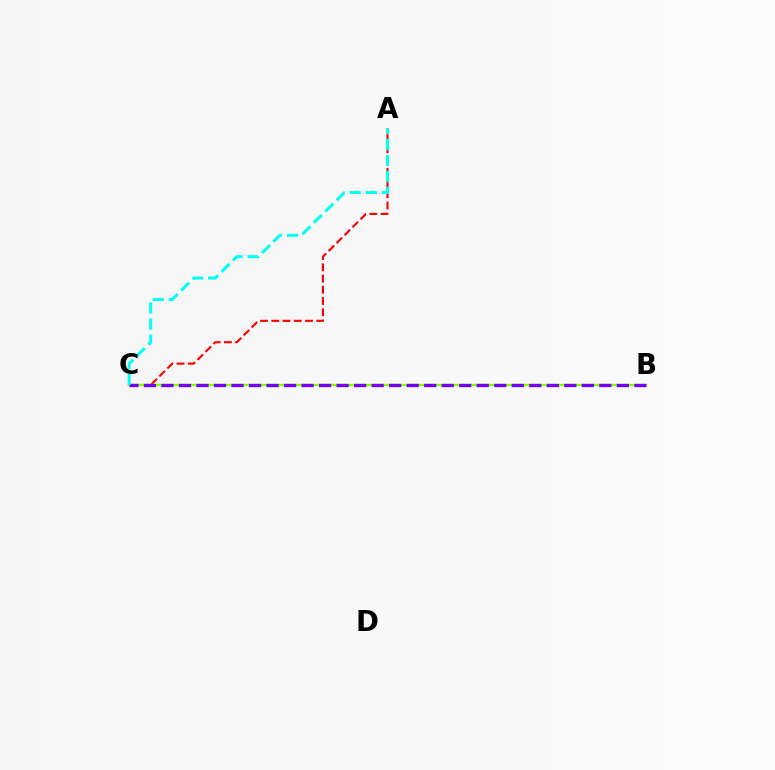{('A', 'C'): [{'color': '#ff0000', 'line_style': 'dashed', 'thickness': 1.53}, {'color': '#00fff6', 'line_style': 'dashed', 'thickness': 2.18}], ('B', 'C'): [{'color': '#84ff00', 'line_style': 'solid', 'thickness': 1.75}, {'color': '#7200ff', 'line_style': 'dashed', 'thickness': 2.38}]}